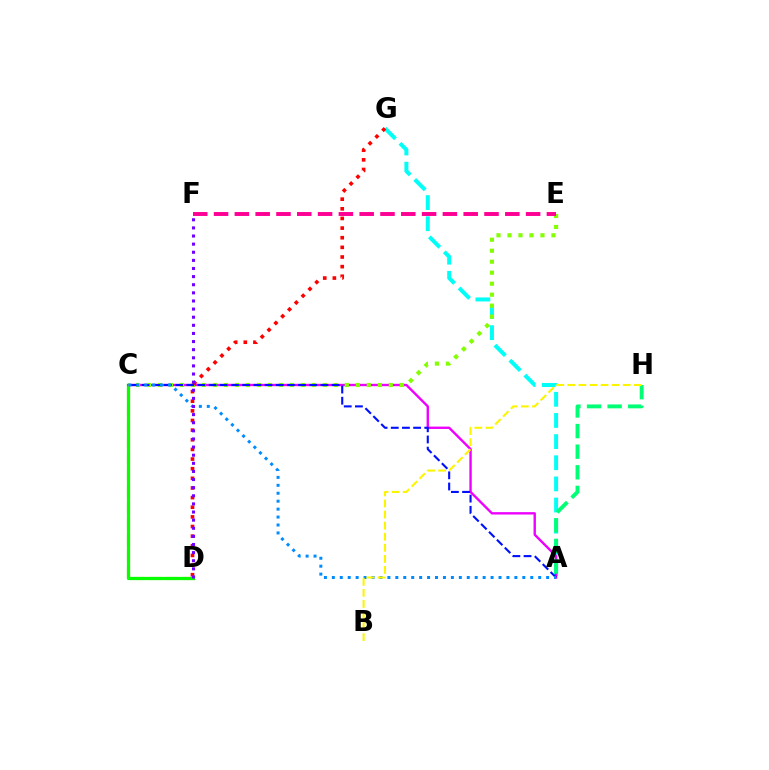{('C', 'D'): [{'color': '#ff7c00', 'line_style': 'dashed', 'thickness': 2.21}, {'color': '#08ff00', 'line_style': 'solid', 'thickness': 2.34}], ('A', 'G'): [{'color': '#00fff6', 'line_style': 'dashed', 'thickness': 2.87}], ('A', 'C'): [{'color': '#ee00ff', 'line_style': 'solid', 'thickness': 1.72}, {'color': '#0010ff', 'line_style': 'dashed', 'thickness': 1.52}, {'color': '#008cff', 'line_style': 'dotted', 'thickness': 2.16}], ('C', 'E'): [{'color': '#84ff00', 'line_style': 'dotted', 'thickness': 2.99}], ('E', 'F'): [{'color': '#ff0094', 'line_style': 'dashed', 'thickness': 2.83}], ('A', 'H'): [{'color': '#00ff74', 'line_style': 'dashed', 'thickness': 2.8}], ('D', 'G'): [{'color': '#ff0000', 'line_style': 'dotted', 'thickness': 2.62}], ('B', 'H'): [{'color': '#fcf500', 'line_style': 'dashed', 'thickness': 1.5}], ('D', 'F'): [{'color': '#7200ff', 'line_style': 'dotted', 'thickness': 2.21}]}